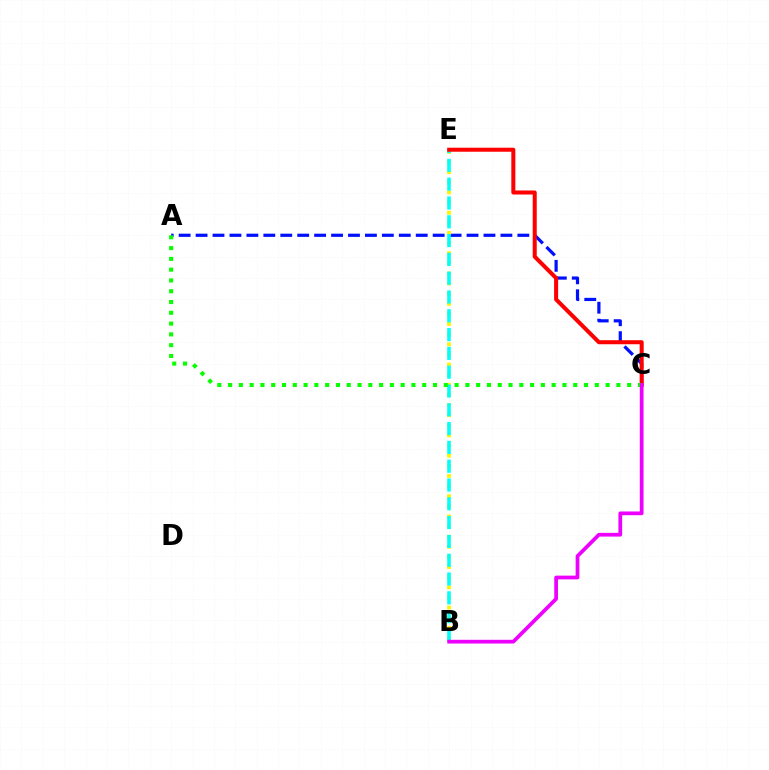{('A', 'C'): [{'color': '#0010ff', 'line_style': 'dashed', 'thickness': 2.3}, {'color': '#08ff00', 'line_style': 'dotted', 'thickness': 2.93}], ('B', 'E'): [{'color': '#fcf500', 'line_style': 'dotted', 'thickness': 2.75}, {'color': '#00fff6', 'line_style': 'dashed', 'thickness': 2.55}], ('C', 'E'): [{'color': '#ff0000', 'line_style': 'solid', 'thickness': 2.9}], ('B', 'C'): [{'color': '#ee00ff', 'line_style': 'solid', 'thickness': 2.69}]}